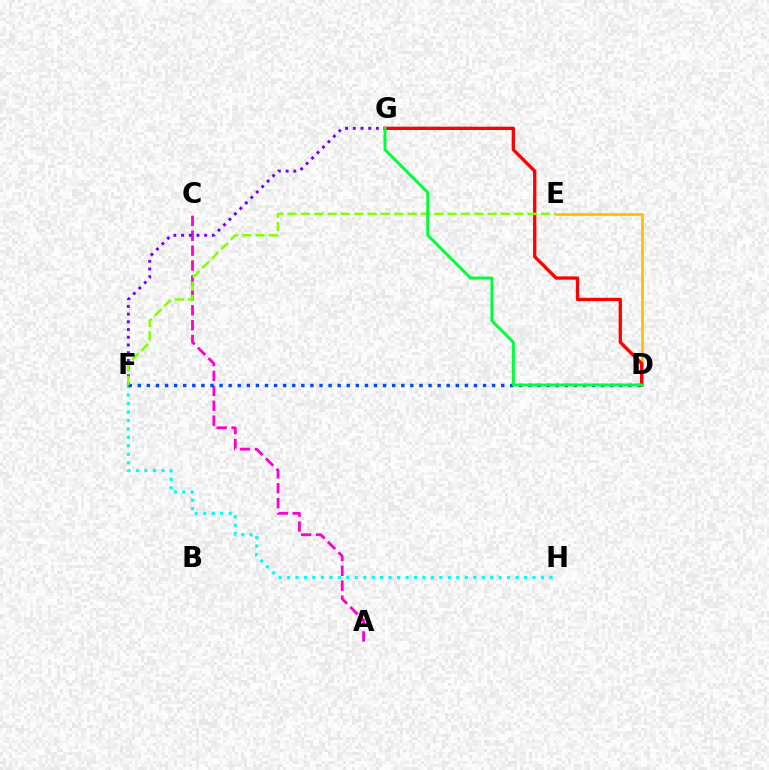{('D', 'E'): [{'color': '#ffbd00', 'line_style': 'solid', 'thickness': 1.91}], ('A', 'C'): [{'color': '#ff00cf', 'line_style': 'dashed', 'thickness': 2.02}], ('D', 'G'): [{'color': '#ff0000', 'line_style': 'solid', 'thickness': 2.38}, {'color': '#00ff39', 'line_style': 'solid', 'thickness': 2.16}], ('F', 'G'): [{'color': '#7200ff', 'line_style': 'dotted', 'thickness': 2.1}], ('F', 'H'): [{'color': '#00fff6', 'line_style': 'dotted', 'thickness': 2.3}], ('D', 'F'): [{'color': '#004bff', 'line_style': 'dotted', 'thickness': 2.47}], ('E', 'F'): [{'color': '#84ff00', 'line_style': 'dashed', 'thickness': 1.81}]}